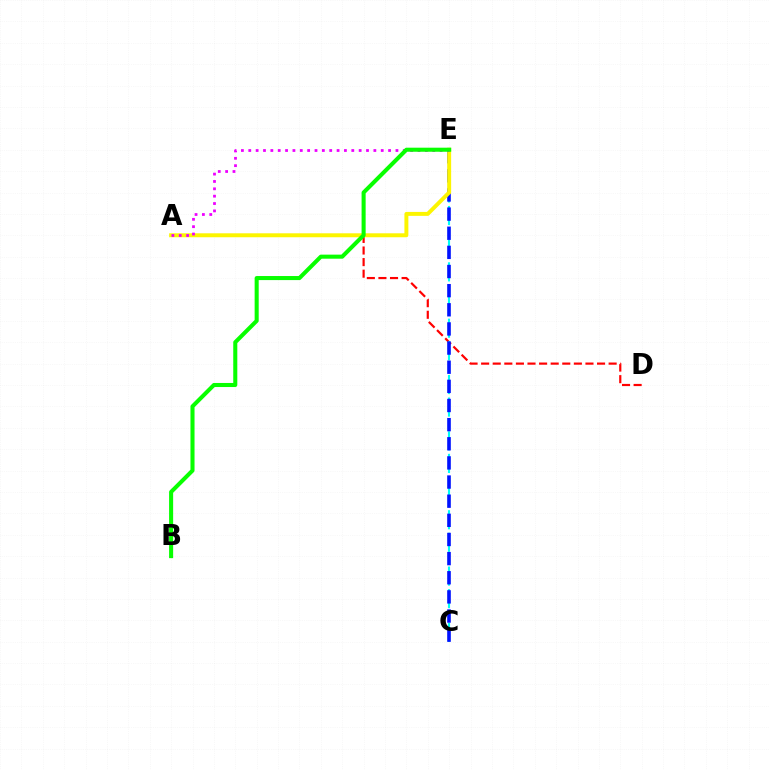{('A', 'D'): [{'color': '#ff0000', 'line_style': 'dashed', 'thickness': 1.57}], ('C', 'E'): [{'color': '#00fff6', 'line_style': 'dashed', 'thickness': 1.53}, {'color': '#0010ff', 'line_style': 'dashed', 'thickness': 2.6}], ('A', 'E'): [{'color': '#fcf500', 'line_style': 'solid', 'thickness': 2.84}, {'color': '#ee00ff', 'line_style': 'dotted', 'thickness': 2.0}], ('B', 'E'): [{'color': '#08ff00', 'line_style': 'solid', 'thickness': 2.92}]}